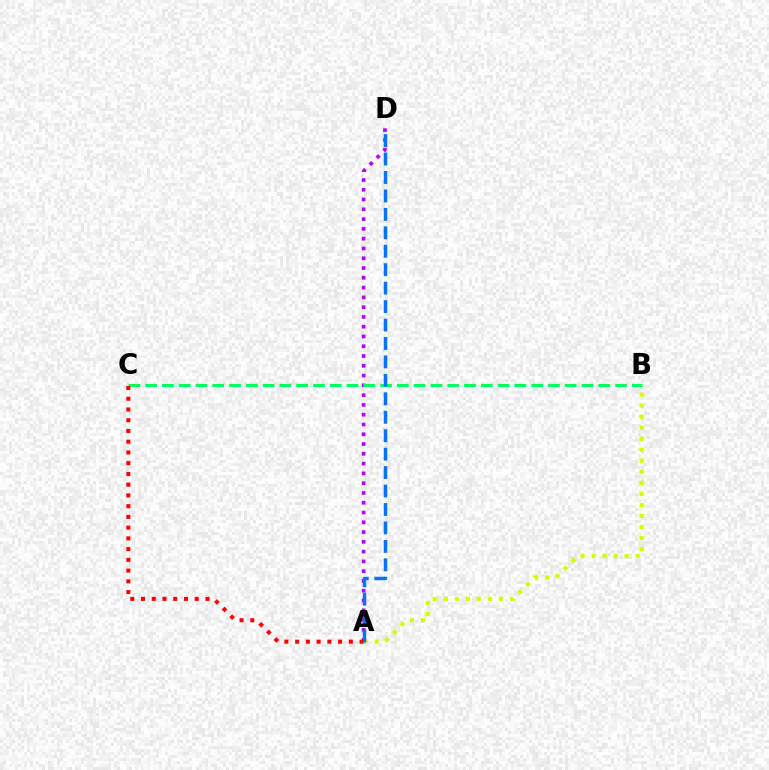{('A', 'D'): [{'color': '#b900ff', 'line_style': 'dotted', 'thickness': 2.66}, {'color': '#0074ff', 'line_style': 'dashed', 'thickness': 2.51}], ('B', 'C'): [{'color': '#00ff5c', 'line_style': 'dashed', 'thickness': 2.28}], ('A', 'B'): [{'color': '#d1ff00', 'line_style': 'dotted', 'thickness': 3.0}], ('A', 'C'): [{'color': '#ff0000', 'line_style': 'dotted', 'thickness': 2.92}]}